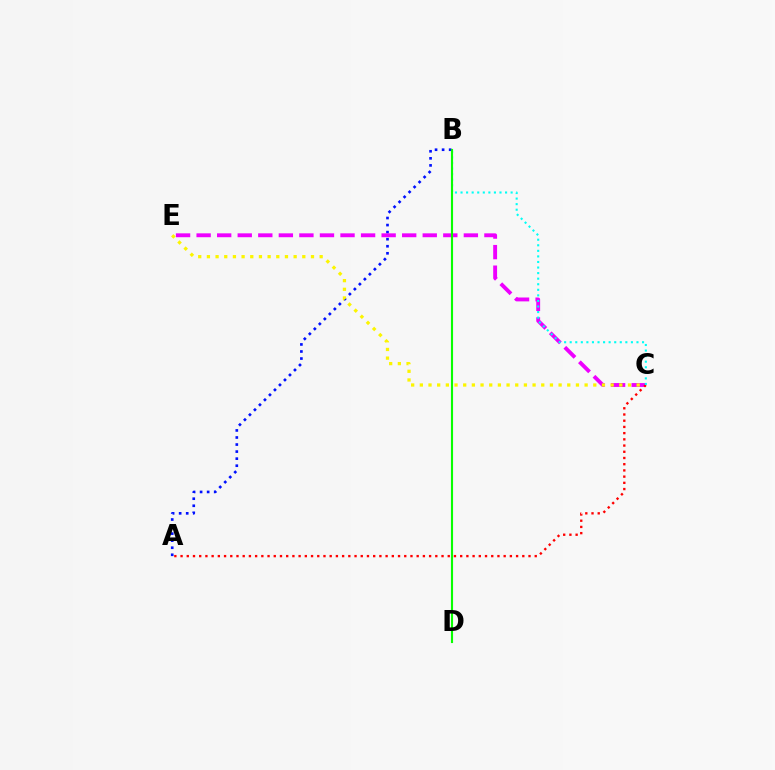{('A', 'B'): [{'color': '#0010ff', 'line_style': 'dotted', 'thickness': 1.92}], ('C', 'E'): [{'color': '#ee00ff', 'line_style': 'dashed', 'thickness': 2.79}, {'color': '#fcf500', 'line_style': 'dotted', 'thickness': 2.36}], ('A', 'C'): [{'color': '#ff0000', 'line_style': 'dotted', 'thickness': 1.69}], ('B', 'C'): [{'color': '#00fff6', 'line_style': 'dotted', 'thickness': 1.51}], ('B', 'D'): [{'color': '#08ff00', 'line_style': 'solid', 'thickness': 1.53}]}